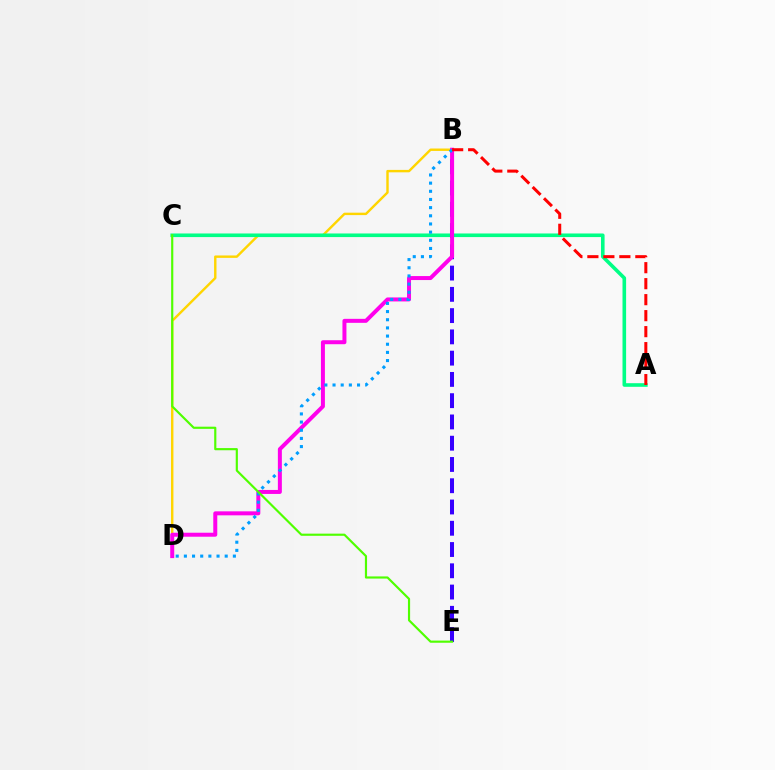{('B', 'D'): [{'color': '#ffd500', 'line_style': 'solid', 'thickness': 1.74}, {'color': '#ff00ed', 'line_style': 'solid', 'thickness': 2.87}, {'color': '#009eff', 'line_style': 'dotted', 'thickness': 2.22}], ('A', 'C'): [{'color': '#00ff86', 'line_style': 'solid', 'thickness': 2.59}], ('B', 'E'): [{'color': '#3700ff', 'line_style': 'dashed', 'thickness': 2.89}], ('C', 'E'): [{'color': '#4fff00', 'line_style': 'solid', 'thickness': 1.56}], ('A', 'B'): [{'color': '#ff0000', 'line_style': 'dashed', 'thickness': 2.17}]}